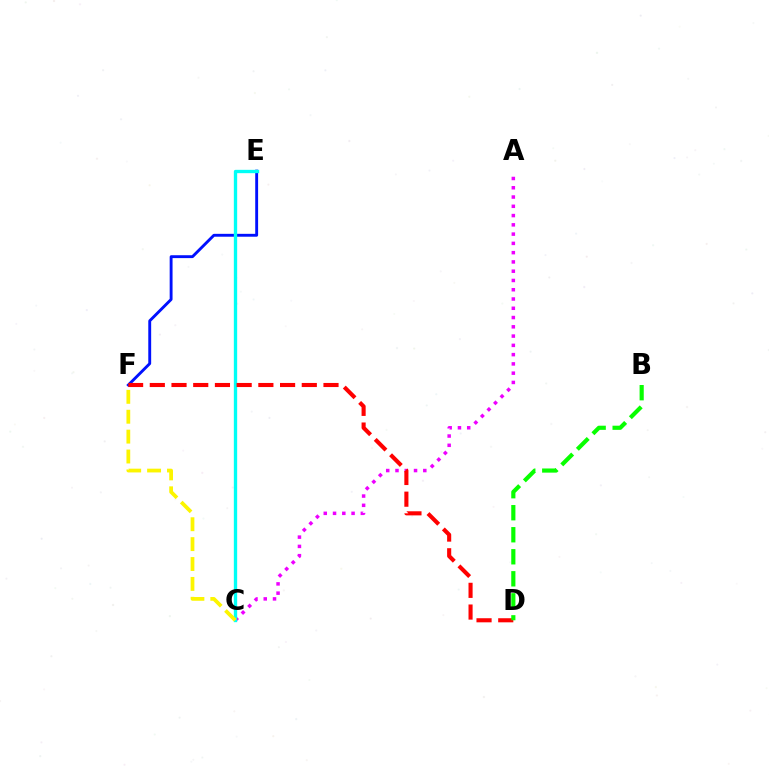{('A', 'C'): [{'color': '#ee00ff', 'line_style': 'dotted', 'thickness': 2.52}], ('E', 'F'): [{'color': '#0010ff', 'line_style': 'solid', 'thickness': 2.07}], ('C', 'E'): [{'color': '#00fff6', 'line_style': 'solid', 'thickness': 2.4}], ('D', 'F'): [{'color': '#ff0000', 'line_style': 'dashed', 'thickness': 2.95}], ('C', 'F'): [{'color': '#fcf500', 'line_style': 'dashed', 'thickness': 2.7}], ('B', 'D'): [{'color': '#08ff00', 'line_style': 'dashed', 'thickness': 2.99}]}